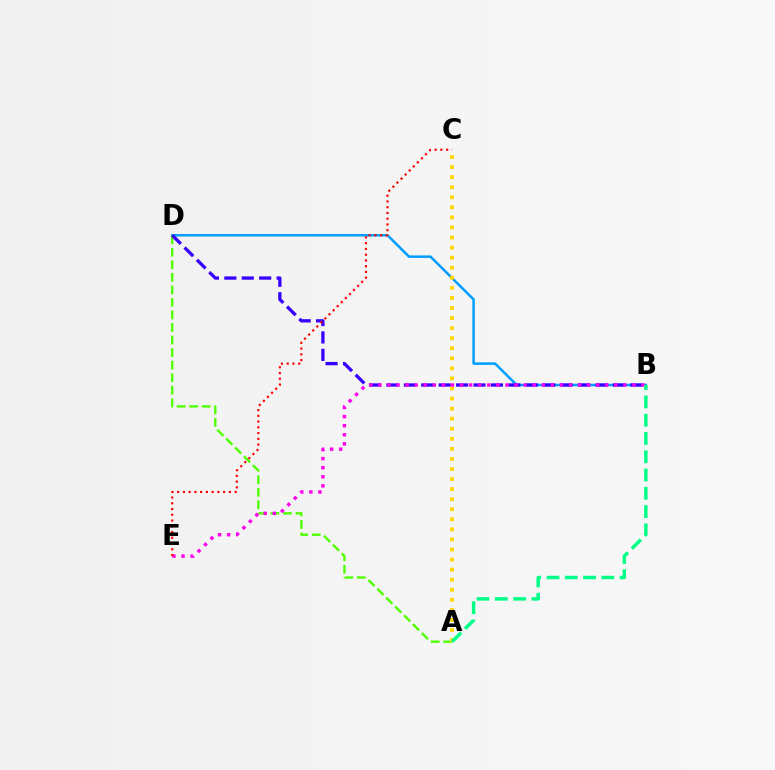{('B', 'D'): [{'color': '#009eff', 'line_style': 'solid', 'thickness': 1.81}, {'color': '#3700ff', 'line_style': 'dashed', 'thickness': 2.37}], ('A', 'D'): [{'color': '#4fff00', 'line_style': 'dashed', 'thickness': 1.7}], ('A', 'C'): [{'color': '#ffd500', 'line_style': 'dotted', 'thickness': 2.73}], ('B', 'E'): [{'color': '#ff00ed', 'line_style': 'dotted', 'thickness': 2.47}], ('C', 'E'): [{'color': '#ff0000', 'line_style': 'dotted', 'thickness': 1.56}], ('A', 'B'): [{'color': '#00ff86', 'line_style': 'dashed', 'thickness': 2.48}]}